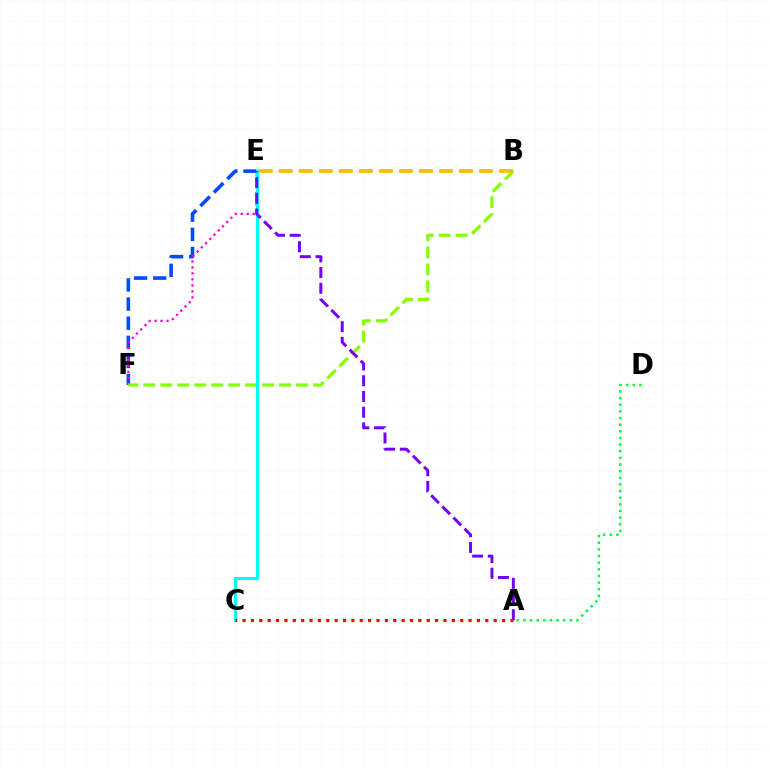{('E', 'F'): [{'color': '#004bff', 'line_style': 'dashed', 'thickness': 2.6}, {'color': '#ff00cf', 'line_style': 'dotted', 'thickness': 1.63}], ('B', 'F'): [{'color': '#84ff00', 'line_style': 'dashed', 'thickness': 2.31}], ('C', 'E'): [{'color': '#00fff6', 'line_style': 'solid', 'thickness': 2.25}], ('A', 'E'): [{'color': '#7200ff', 'line_style': 'dashed', 'thickness': 2.14}], ('B', 'E'): [{'color': '#ffbd00', 'line_style': 'dashed', 'thickness': 2.72}], ('A', 'C'): [{'color': '#ff0000', 'line_style': 'dotted', 'thickness': 2.27}], ('A', 'D'): [{'color': '#00ff39', 'line_style': 'dotted', 'thickness': 1.8}]}